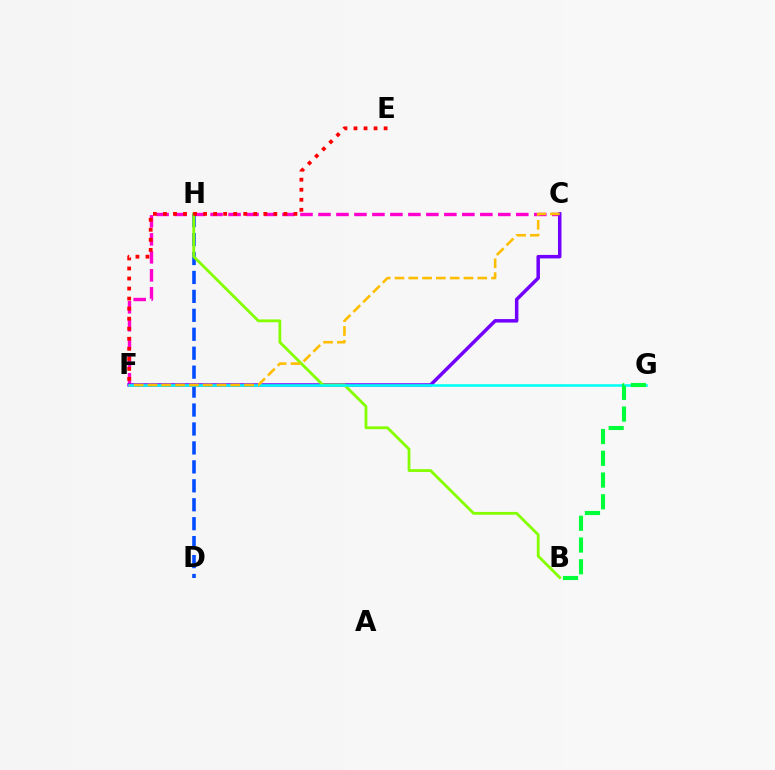{('C', 'F'): [{'color': '#ff00cf', 'line_style': 'dashed', 'thickness': 2.44}, {'color': '#7200ff', 'line_style': 'solid', 'thickness': 2.52}, {'color': '#ffbd00', 'line_style': 'dashed', 'thickness': 1.88}], ('D', 'H'): [{'color': '#004bff', 'line_style': 'dashed', 'thickness': 2.57}], ('B', 'H'): [{'color': '#84ff00', 'line_style': 'solid', 'thickness': 2.02}], ('F', 'G'): [{'color': '#00fff6', 'line_style': 'solid', 'thickness': 1.86}], ('B', 'G'): [{'color': '#00ff39', 'line_style': 'dashed', 'thickness': 2.95}], ('E', 'F'): [{'color': '#ff0000', 'line_style': 'dotted', 'thickness': 2.73}]}